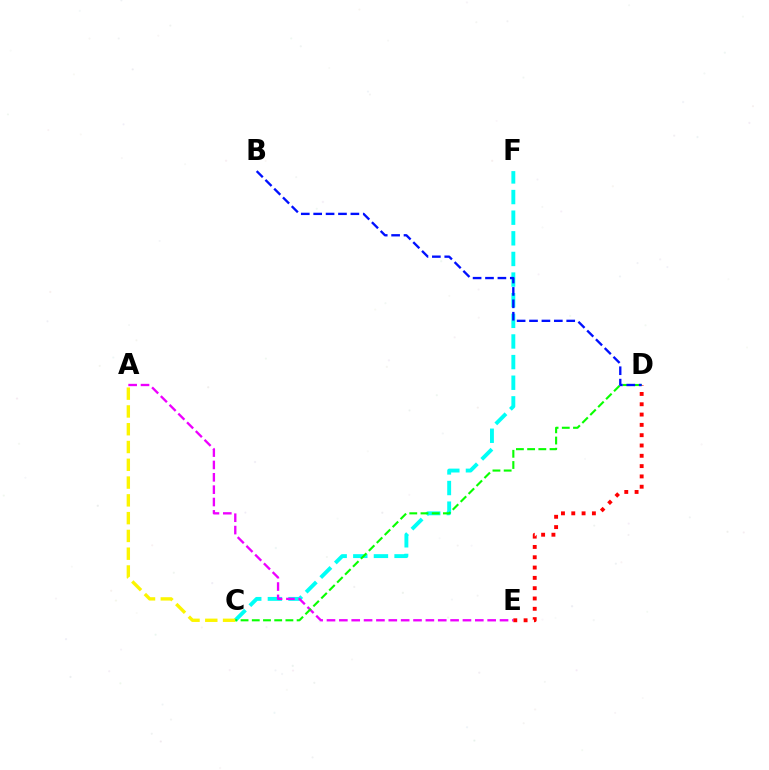{('C', 'F'): [{'color': '#00fff6', 'line_style': 'dashed', 'thickness': 2.8}], ('A', 'C'): [{'color': '#fcf500', 'line_style': 'dashed', 'thickness': 2.42}], ('A', 'E'): [{'color': '#ee00ff', 'line_style': 'dashed', 'thickness': 1.68}], ('D', 'E'): [{'color': '#ff0000', 'line_style': 'dotted', 'thickness': 2.8}], ('C', 'D'): [{'color': '#08ff00', 'line_style': 'dashed', 'thickness': 1.52}], ('B', 'D'): [{'color': '#0010ff', 'line_style': 'dashed', 'thickness': 1.68}]}